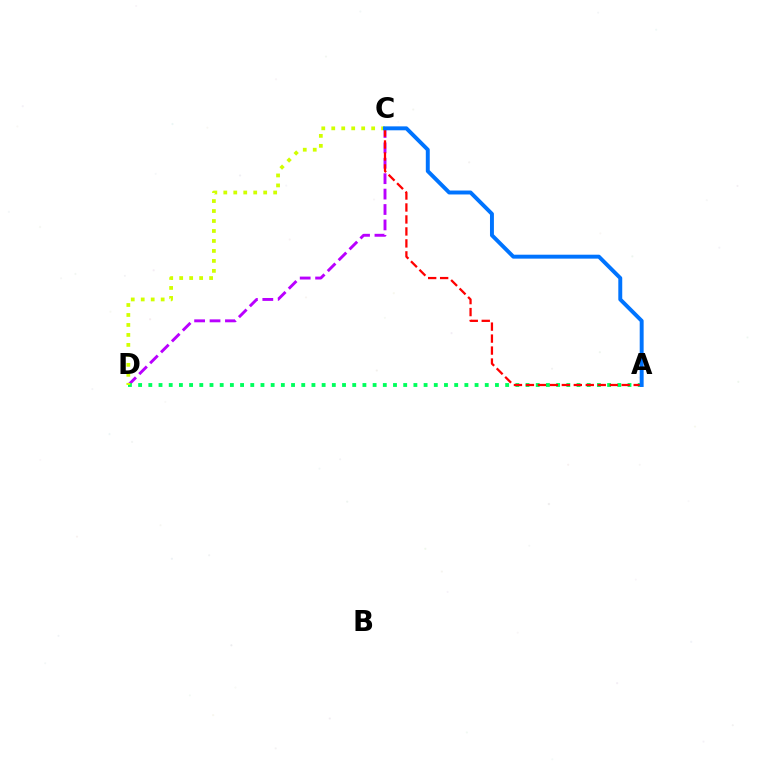{('C', 'D'): [{'color': '#b900ff', 'line_style': 'dashed', 'thickness': 2.09}, {'color': '#d1ff00', 'line_style': 'dotted', 'thickness': 2.71}], ('A', 'D'): [{'color': '#00ff5c', 'line_style': 'dotted', 'thickness': 2.77}], ('A', 'C'): [{'color': '#ff0000', 'line_style': 'dashed', 'thickness': 1.63}, {'color': '#0074ff', 'line_style': 'solid', 'thickness': 2.83}]}